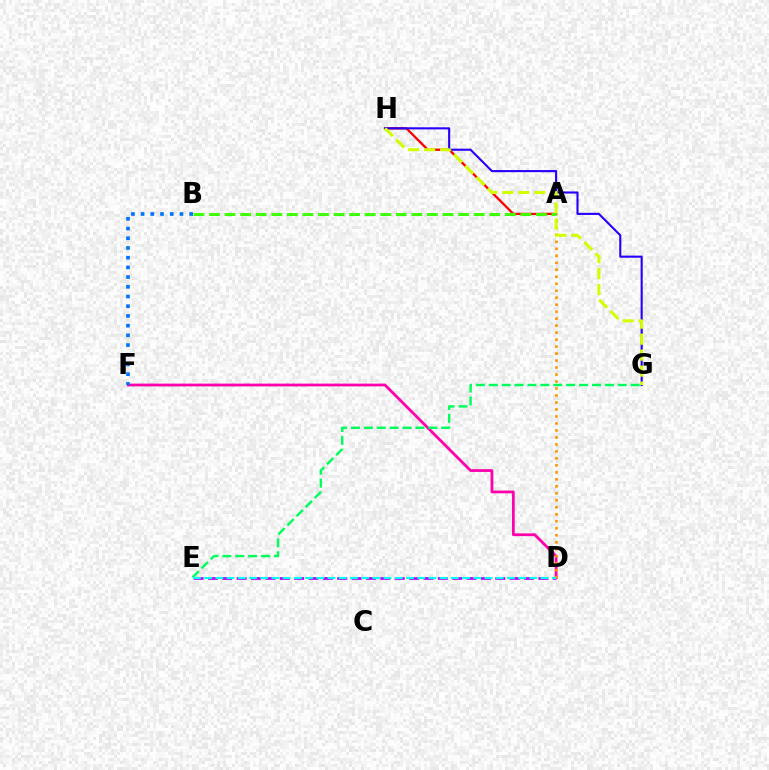{('D', 'F'): [{'color': '#ff00ac', 'line_style': 'solid', 'thickness': 2.0}], ('B', 'F'): [{'color': '#0074ff', 'line_style': 'dotted', 'thickness': 2.64}], ('A', 'H'): [{'color': '#ff0000', 'line_style': 'solid', 'thickness': 1.66}], ('D', 'E'): [{'color': '#b900ff', 'line_style': 'dashed', 'thickness': 1.95}, {'color': '#00fff6', 'line_style': 'dashed', 'thickness': 1.52}], ('G', 'H'): [{'color': '#2500ff', 'line_style': 'solid', 'thickness': 1.52}, {'color': '#d1ff00', 'line_style': 'dashed', 'thickness': 2.17}], ('A', 'D'): [{'color': '#ff9400', 'line_style': 'dotted', 'thickness': 1.9}], ('E', 'G'): [{'color': '#00ff5c', 'line_style': 'dashed', 'thickness': 1.75}], ('A', 'B'): [{'color': '#3dff00', 'line_style': 'dashed', 'thickness': 2.11}]}